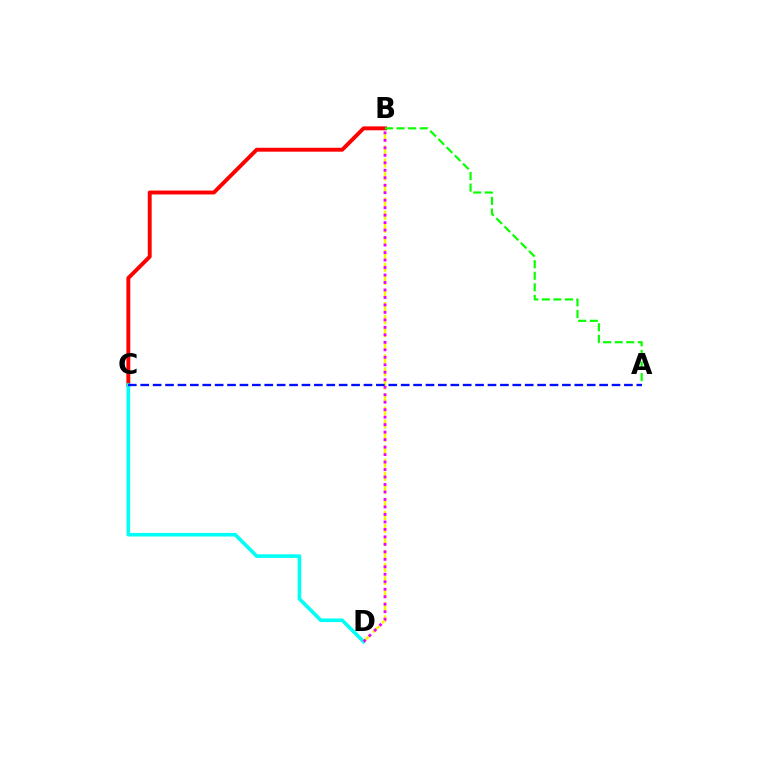{('B', 'C'): [{'color': '#ff0000', 'line_style': 'solid', 'thickness': 2.81}], ('C', 'D'): [{'color': '#00fff6', 'line_style': 'solid', 'thickness': 2.59}], ('A', 'B'): [{'color': '#08ff00', 'line_style': 'dashed', 'thickness': 1.57}], ('B', 'D'): [{'color': '#fcf500', 'line_style': 'dashed', 'thickness': 1.77}, {'color': '#ee00ff', 'line_style': 'dotted', 'thickness': 2.03}], ('A', 'C'): [{'color': '#0010ff', 'line_style': 'dashed', 'thickness': 1.68}]}